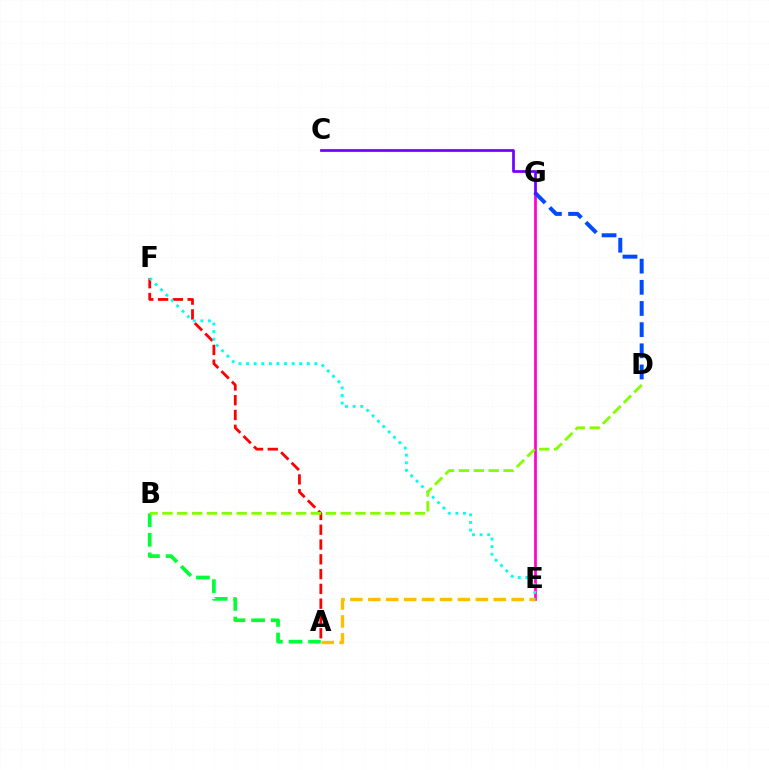{('A', 'B'): [{'color': '#00ff39', 'line_style': 'dashed', 'thickness': 2.66}], ('A', 'F'): [{'color': '#ff0000', 'line_style': 'dashed', 'thickness': 2.01}], ('E', 'G'): [{'color': '#ff00cf', 'line_style': 'solid', 'thickness': 1.95}], ('D', 'G'): [{'color': '#004bff', 'line_style': 'dashed', 'thickness': 2.88}], ('A', 'E'): [{'color': '#ffbd00', 'line_style': 'dashed', 'thickness': 2.43}], ('C', 'G'): [{'color': '#7200ff', 'line_style': 'solid', 'thickness': 1.97}], ('E', 'F'): [{'color': '#00fff6', 'line_style': 'dotted', 'thickness': 2.06}], ('B', 'D'): [{'color': '#84ff00', 'line_style': 'dashed', 'thickness': 2.02}]}